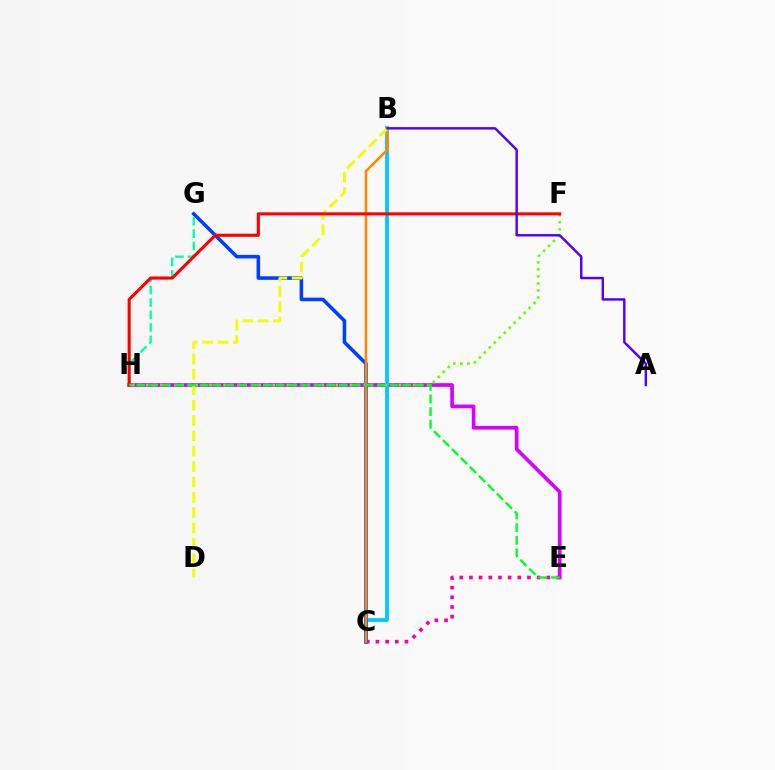{('E', 'H'): [{'color': '#d600ff', 'line_style': 'solid', 'thickness': 2.64}, {'color': '#00ff27', 'line_style': 'dashed', 'thickness': 1.72}], ('B', 'C'): [{'color': '#00c7ff', 'line_style': 'solid', 'thickness': 2.71}, {'color': '#ff8800', 'line_style': 'solid', 'thickness': 1.84}], ('C', 'E'): [{'color': '#ff00a0', 'line_style': 'dotted', 'thickness': 2.63}], ('C', 'G'): [{'color': '#003fff', 'line_style': 'solid', 'thickness': 2.57}], ('F', 'H'): [{'color': '#66ff00', 'line_style': 'dotted', 'thickness': 1.91}, {'color': '#ff0000', 'line_style': 'solid', 'thickness': 2.22}], ('G', 'H'): [{'color': '#00ffaf', 'line_style': 'dashed', 'thickness': 1.69}], ('B', 'D'): [{'color': '#eeff00', 'line_style': 'dashed', 'thickness': 2.09}], ('A', 'B'): [{'color': '#4f00ff', 'line_style': 'solid', 'thickness': 1.74}]}